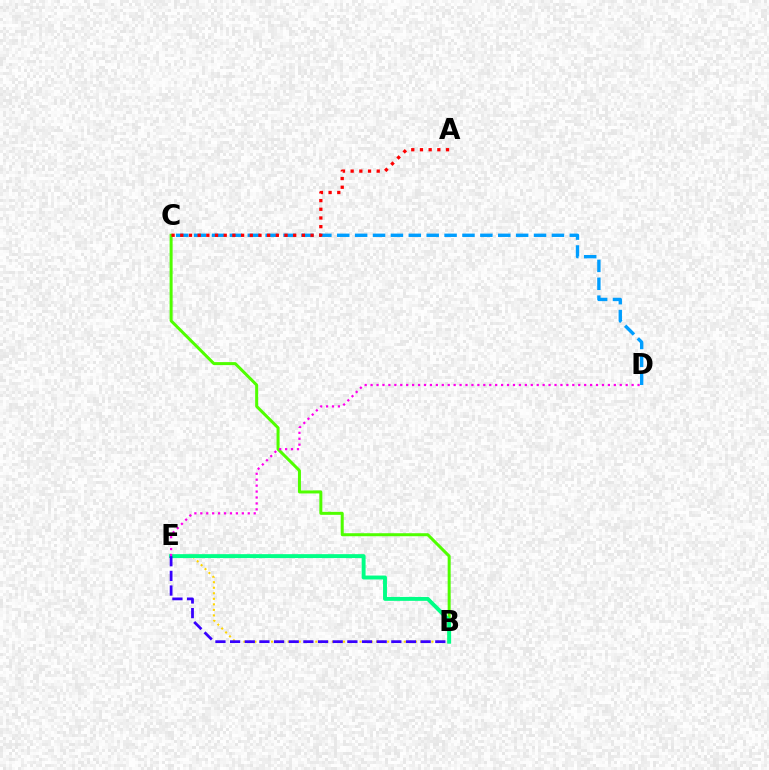{('B', 'C'): [{'color': '#4fff00', 'line_style': 'solid', 'thickness': 2.16}], ('C', 'D'): [{'color': '#009eff', 'line_style': 'dashed', 'thickness': 2.43}], ('B', 'E'): [{'color': '#ffd500', 'line_style': 'dotted', 'thickness': 1.5}, {'color': '#00ff86', 'line_style': 'solid', 'thickness': 2.82}, {'color': '#3700ff', 'line_style': 'dashed', 'thickness': 1.99}], ('D', 'E'): [{'color': '#ff00ed', 'line_style': 'dotted', 'thickness': 1.61}], ('A', 'C'): [{'color': '#ff0000', 'line_style': 'dotted', 'thickness': 2.36}]}